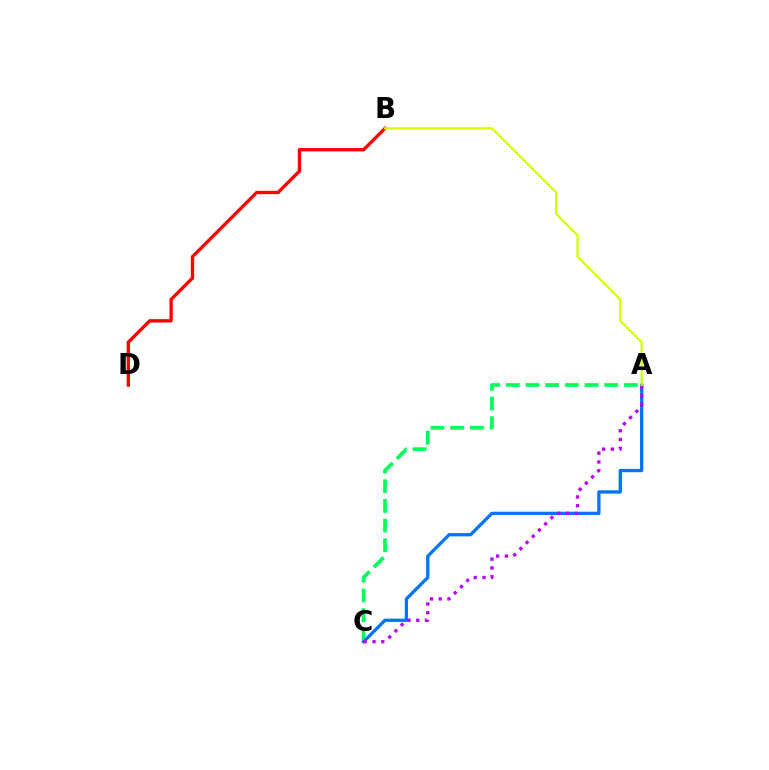{('A', 'C'): [{'color': '#00ff5c', 'line_style': 'dashed', 'thickness': 2.67}, {'color': '#0074ff', 'line_style': 'solid', 'thickness': 2.35}, {'color': '#b900ff', 'line_style': 'dotted', 'thickness': 2.38}], ('B', 'D'): [{'color': '#ff0000', 'line_style': 'solid', 'thickness': 2.4}], ('A', 'B'): [{'color': '#d1ff00', 'line_style': 'solid', 'thickness': 1.58}]}